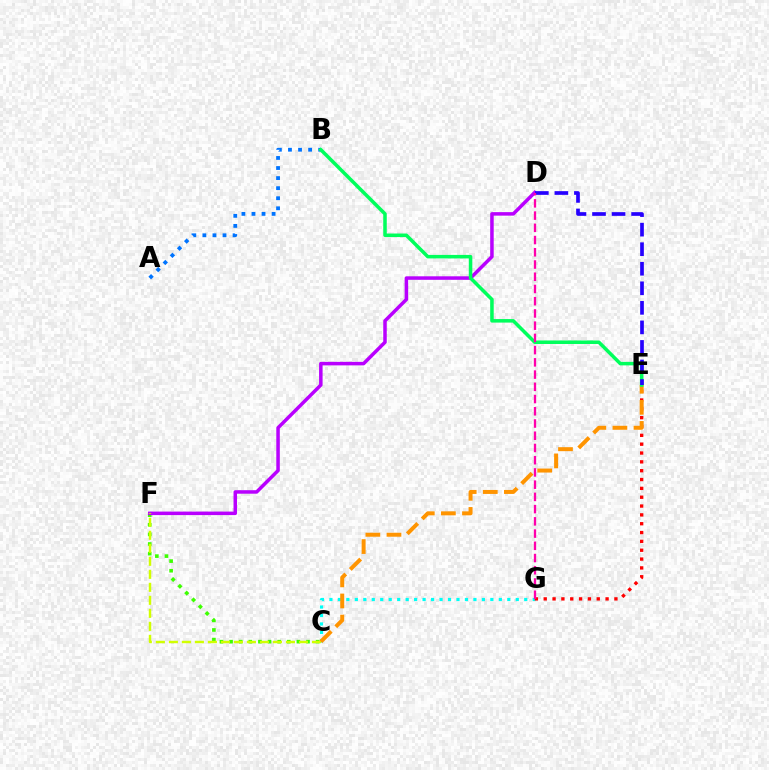{('C', 'F'): [{'color': '#3dff00', 'line_style': 'dotted', 'thickness': 2.61}, {'color': '#d1ff00', 'line_style': 'dashed', 'thickness': 1.77}], ('C', 'G'): [{'color': '#00fff6', 'line_style': 'dotted', 'thickness': 2.3}], ('A', 'B'): [{'color': '#0074ff', 'line_style': 'dotted', 'thickness': 2.74}], ('E', 'G'): [{'color': '#ff0000', 'line_style': 'dotted', 'thickness': 2.4}], ('D', 'F'): [{'color': '#b900ff', 'line_style': 'solid', 'thickness': 2.53}], ('C', 'E'): [{'color': '#ff9400', 'line_style': 'dashed', 'thickness': 2.87}], ('B', 'E'): [{'color': '#00ff5c', 'line_style': 'solid', 'thickness': 2.54}], ('D', 'E'): [{'color': '#2500ff', 'line_style': 'dashed', 'thickness': 2.66}], ('D', 'G'): [{'color': '#ff00ac', 'line_style': 'dashed', 'thickness': 1.66}]}